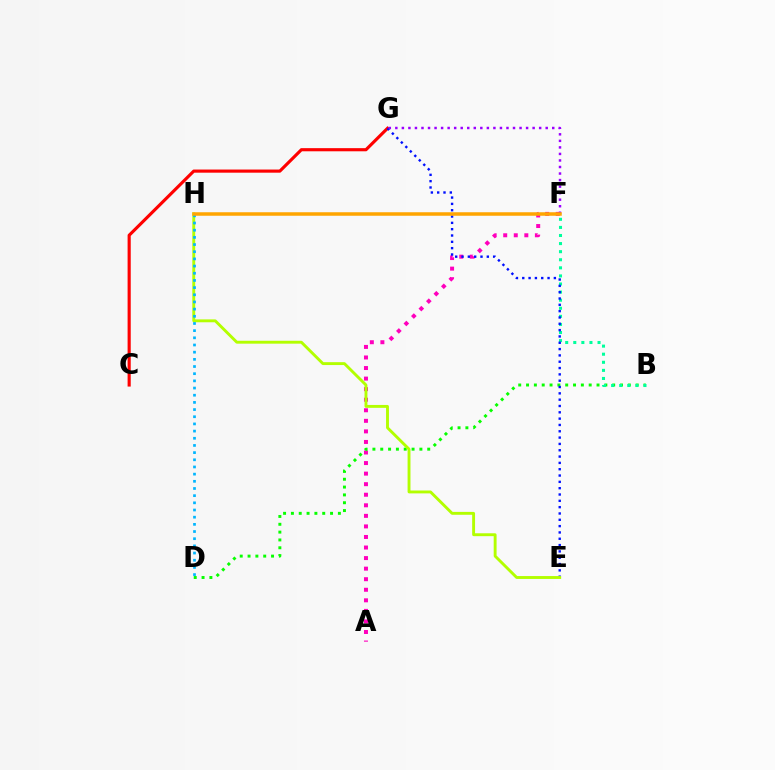{('A', 'F'): [{'color': '#ff00bd', 'line_style': 'dotted', 'thickness': 2.87}], ('B', 'D'): [{'color': '#08ff00', 'line_style': 'dotted', 'thickness': 2.13}], ('C', 'G'): [{'color': '#ff0000', 'line_style': 'solid', 'thickness': 2.26}], ('B', 'F'): [{'color': '#00ff9d', 'line_style': 'dotted', 'thickness': 2.2}], ('E', 'G'): [{'color': '#0010ff', 'line_style': 'dotted', 'thickness': 1.72}], ('E', 'H'): [{'color': '#b3ff00', 'line_style': 'solid', 'thickness': 2.08}], ('D', 'H'): [{'color': '#00b5ff', 'line_style': 'dotted', 'thickness': 1.95}], ('F', 'G'): [{'color': '#9b00ff', 'line_style': 'dotted', 'thickness': 1.78}], ('F', 'H'): [{'color': '#ffa500', 'line_style': 'solid', 'thickness': 2.53}]}